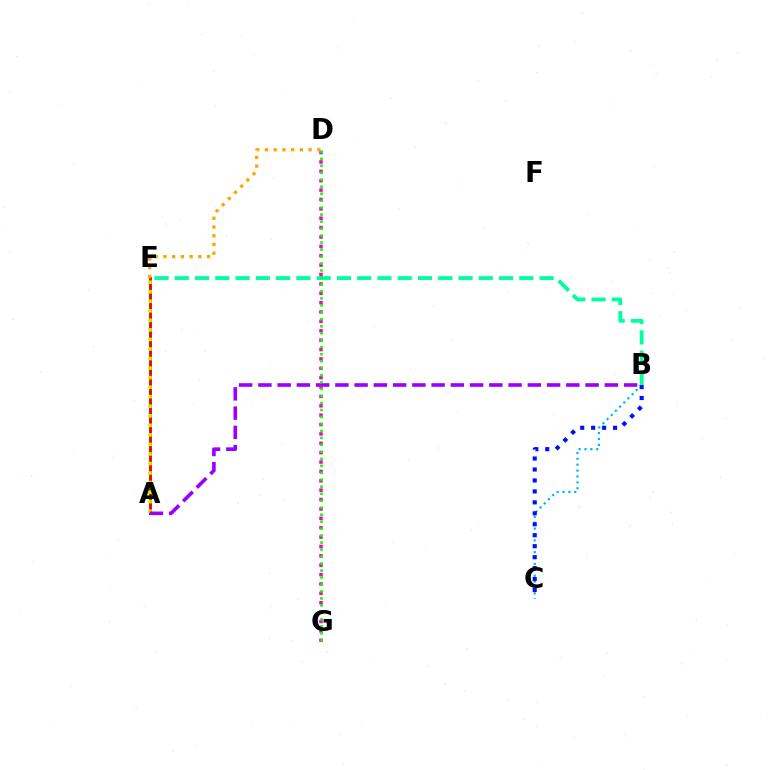{('B', 'C'): [{'color': '#00b5ff', 'line_style': 'dotted', 'thickness': 1.6}, {'color': '#0010ff', 'line_style': 'dotted', 'thickness': 2.98}], ('A', 'E'): [{'color': '#ff0000', 'line_style': 'solid', 'thickness': 2.09}, {'color': '#b3ff00', 'line_style': 'dotted', 'thickness': 2.59}], ('A', 'B'): [{'color': '#9b00ff', 'line_style': 'dashed', 'thickness': 2.61}], ('D', 'G'): [{'color': '#ff00bd', 'line_style': 'dotted', 'thickness': 2.55}, {'color': '#08ff00', 'line_style': 'dotted', 'thickness': 1.9}], ('D', 'E'): [{'color': '#ffa500', 'line_style': 'dotted', 'thickness': 2.37}], ('B', 'E'): [{'color': '#00ff9d', 'line_style': 'dashed', 'thickness': 2.75}]}